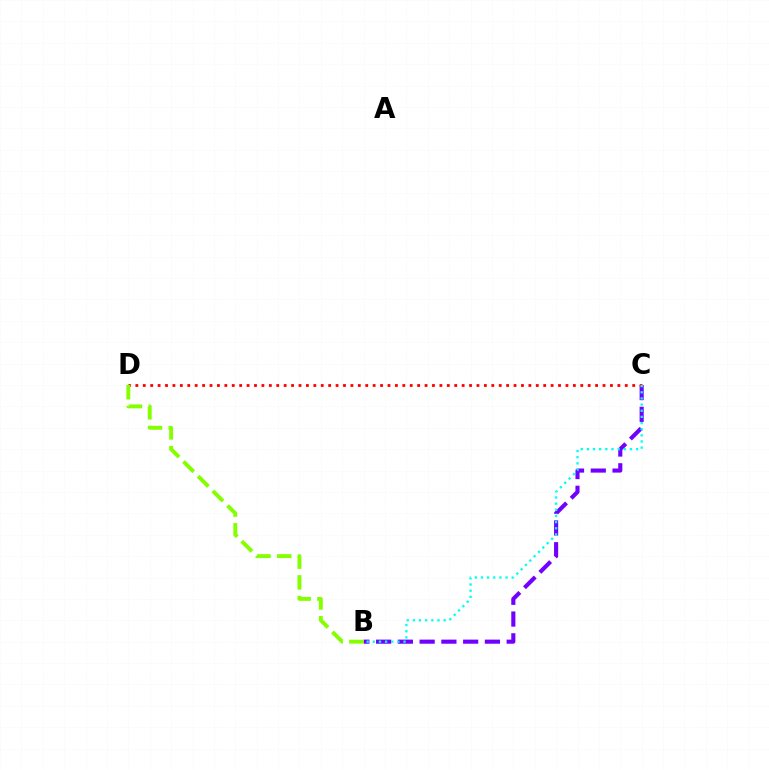{('B', 'C'): [{'color': '#7200ff', 'line_style': 'dashed', 'thickness': 2.96}, {'color': '#00fff6', 'line_style': 'dotted', 'thickness': 1.67}], ('C', 'D'): [{'color': '#ff0000', 'line_style': 'dotted', 'thickness': 2.01}], ('B', 'D'): [{'color': '#84ff00', 'line_style': 'dashed', 'thickness': 2.82}]}